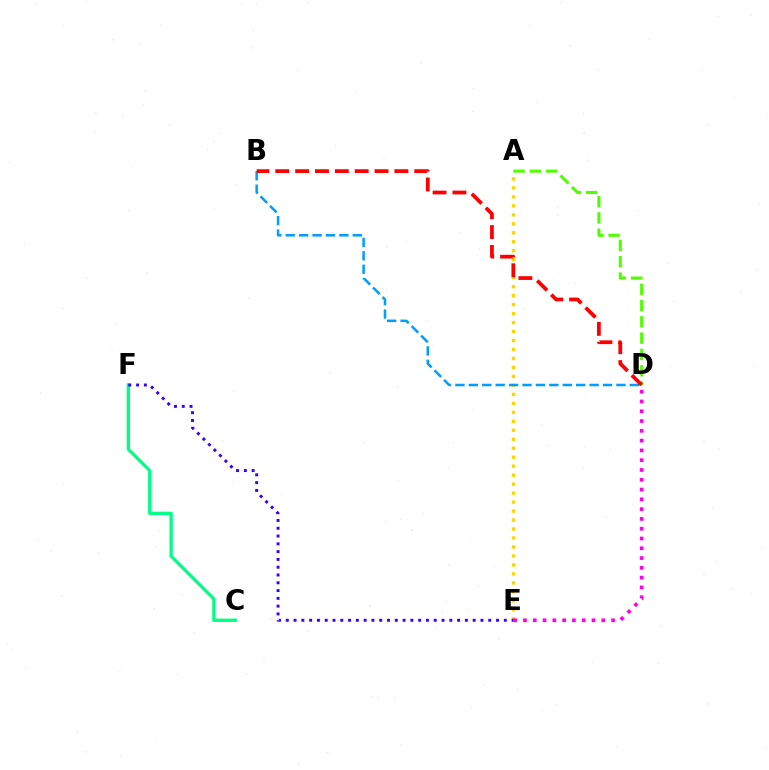{('A', 'E'): [{'color': '#ffd500', 'line_style': 'dotted', 'thickness': 2.44}], ('A', 'D'): [{'color': '#4fff00', 'line_style': 'dashed', 'thickness': 2.21}], ('B', 'D'): [{'color': '#009eff', 'line_style': 'dashed', 'thickness': 1.82}, {'color': '#ff0000', 'line_style': 'dashed', 'thickness': 2.7}], ('C', 'F'): [{'color': '#00ff86', 'line_style': 'solid', 'thickness': 2.4}], ('D', 'E'): [{'color': '#ff00ed', 'line_style': 'dotted', 'thickness': 2.66}], ('E', 'F'): [{'color': '#3700ff', 'line_style': 'dotted', 'thickness': 2.12}]}